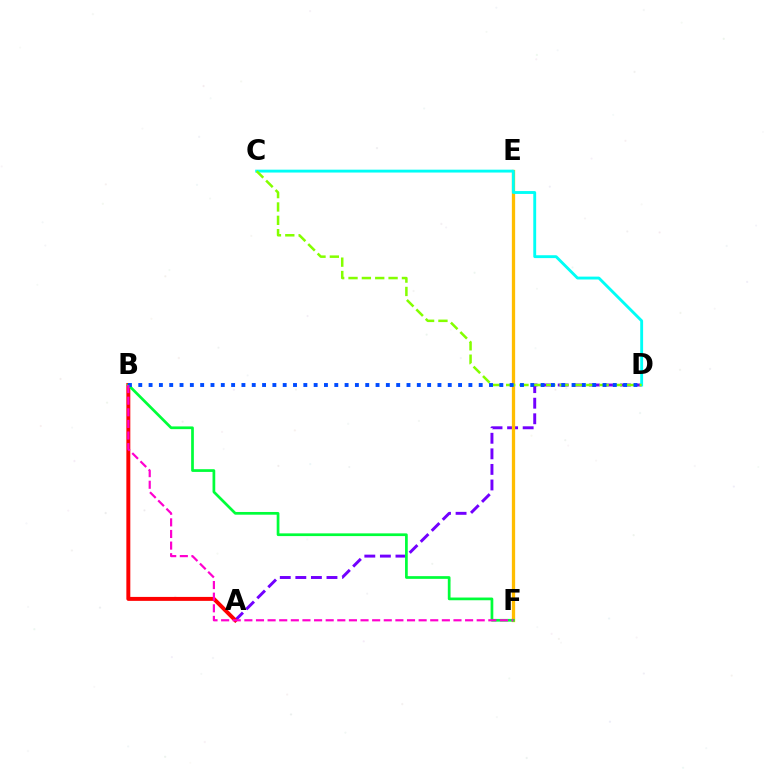{('A', 'D'): [{'color': '#7200ff', 'line_style': 'dashed', 'thickness': 2.11}], ('E', 'F'): [{'color': '#ffbd00', 'line_style': 'solid', 'thickness': 2.36}], ('C', 'D'): [{'color': '#00fff6', 'line_style': 'solid', 'thickness': 2.07}, {'color': '#84ff00', 'line_style': 'dashed', 'thickness': 1.81}], ('A', 'B'): [{'color': '#ff0000', 'line_style': 'solid', 'thickness': 2.84}], ('B', 'F'): [{'color': '#00ff39', 'line_style': 'solid', 'thickness': 1.96}, {'color': '#ff00cf', 'line_style': 'dashed', 'thickness': 1.58}], ('B', 'D'): [{'color': '#004bff', 'line_style': 'dotted', 'thickness': 2.8}]}